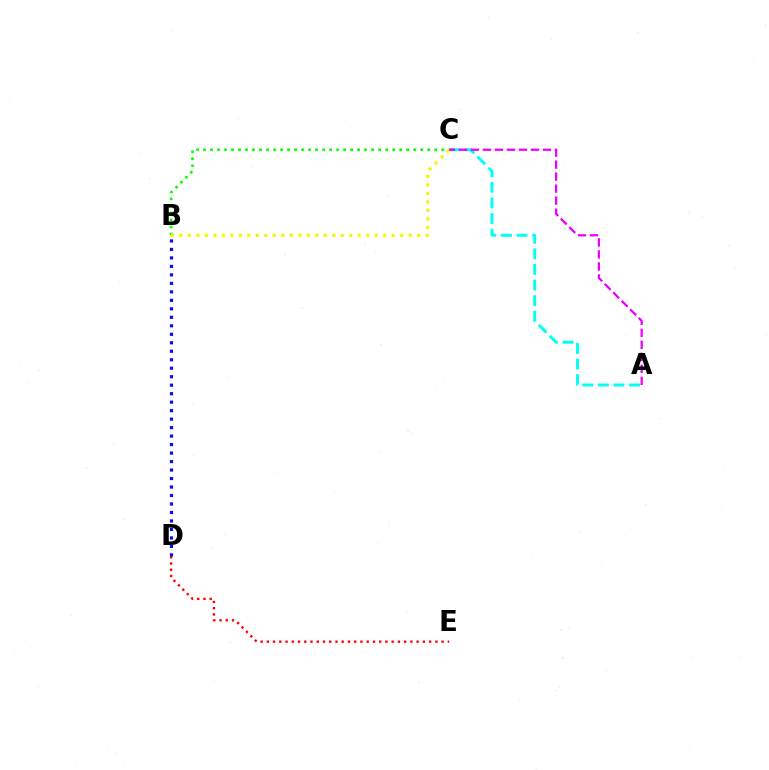{('A', 'C'): [{'color': '#00fff6', 'line_style': 'dashed', 'thickness': 2.12}, {'color': '#ee00ff', 'line_style': 'dashed', 'thickness': 1.63}], ('B', 'C'): [{'color': '#08ff00', 'line_style': 'dotted', 'thickness': 1.9}, {'color': '#fcf500', 'line_style': 'dotted', 'thickness': 2.31}], ('D', 'E'): [{'color': '#ff0000', 'line_style': 'dotted', 'thickness': 1.7}], ('B', 'D'): [{'color': '#0010ff', 'line_style': 'dotted', 'thickness': 2.31}]}